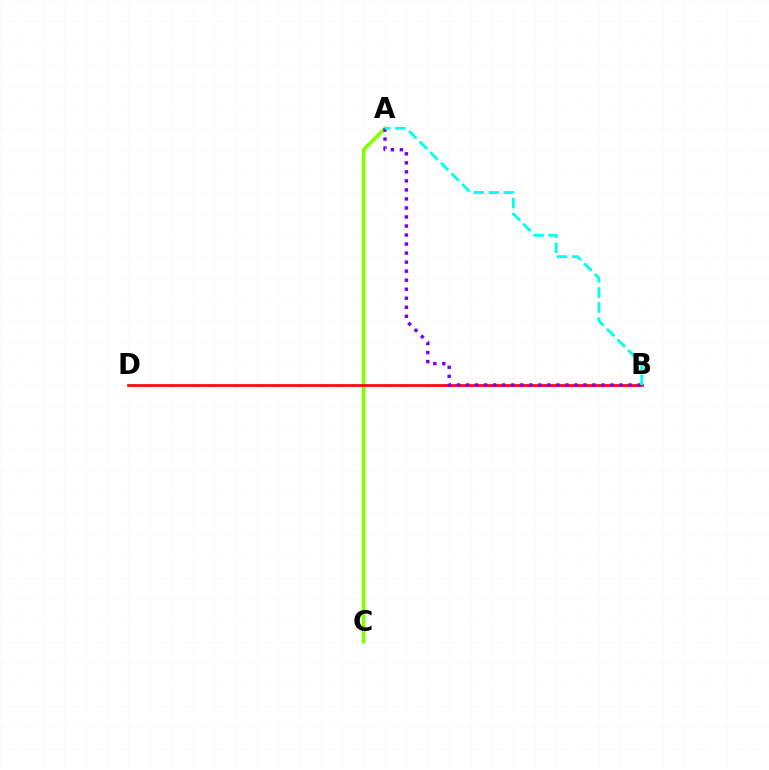{('A', 'C'): [{'color': '#84ff00', 'line_style': 'solid', 'thickness': 2.63}], ('B', 'D'): [{'color': '#ff0000', 'line_style': 'solid', 'thickness': 1.93}], ('A', 'B'): [{'color': '#7200ff', 'line_style': 'dotted', 'thickness': 2.45}, {'color': '#00fff6', 'line_style': 'dashed', 'thickness': 2.04}]}